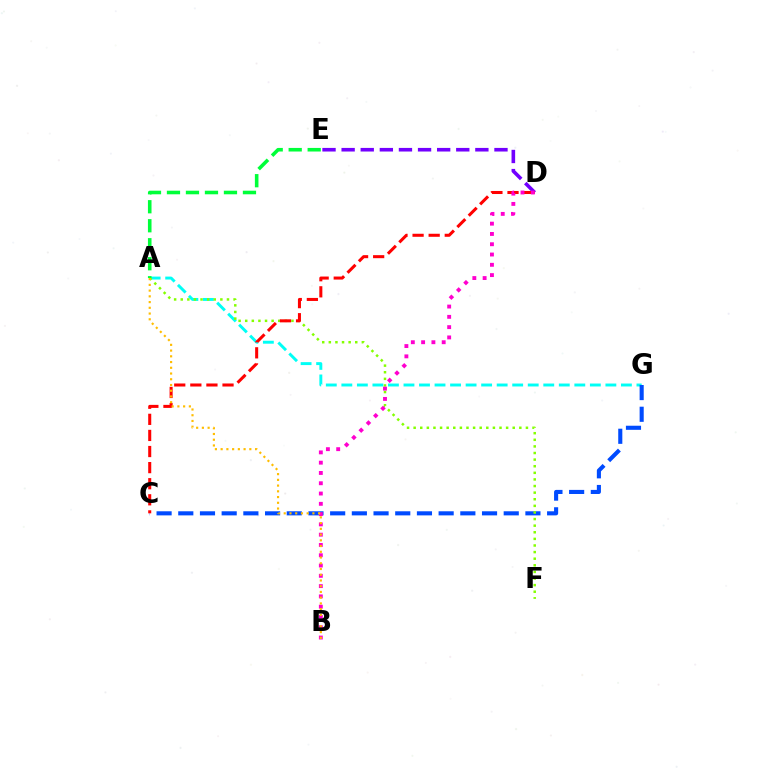{('D', 'E'): [{'color': '#7200ff', 'line_style': 'dashed', 'thickness': 2.6}], ('A', 'G'): [{'color': '#00fff6', 'line_style': 'dashed', 'thickness': 2.11}], ('C', 'G'): [{'color': '#004bff', 'line_style': 'dashed', 'thickness': 2.95}], ('A', 'F'): [{'color': '#84ff00', 'line_style': 'dotted', 'thickness': 1.79}], ('C', 'D'): [{'color': '#ff0000', 'line_style': 'dashed', 'thickness': 2.19}], ('B', 'D'): [{'color': '#ff00cf', 'line_style': 'dotted', 'thickness': 2.79}], ('A', 'E'): [{'color': '#00ff39', 'line_style': 'dashed', 'thickness': 2.58}], ('A', 'B'): [{'color': '#ffbd00', 'line_style': 'dotted', 'thickness': 1.56}]}